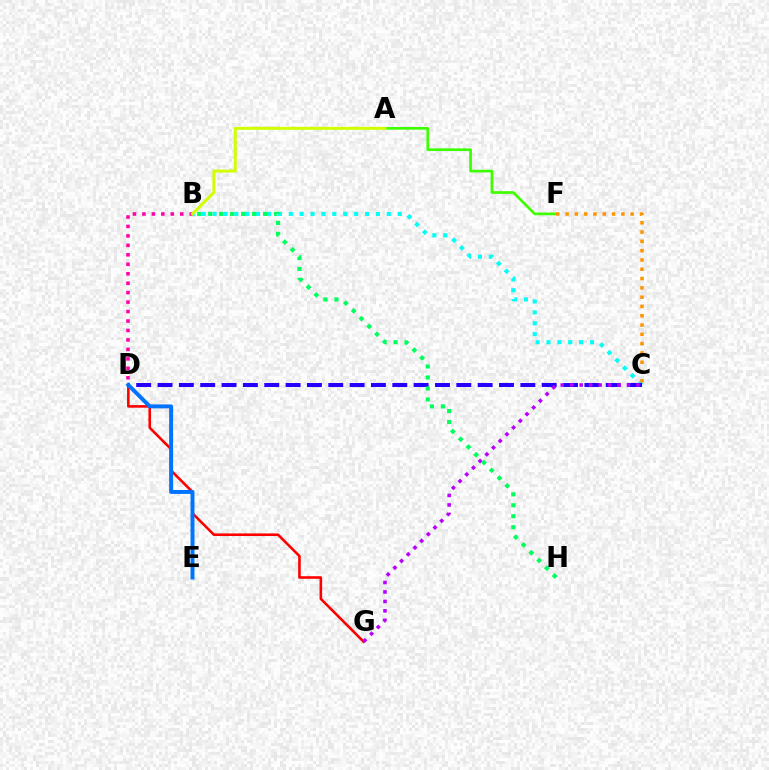{('D', 'G'): [{'color': '#ff0000', 'line_style': 'solid', 'thickness': 1.86}], ('B', 'C'): [{'color': '#00fff6', 'line_style': 'dotted', 'thickness': 2.96}], ('C', 'D'): [{'color': '#2500ff', 'line_style': 'dashed', 'thickness': 2.9}], ('D', 'E'): [{'color': '#0074ff', 'line_style': 'solid', 'thickness': 2.84}], ('A', 'F'): [{'color': '#3dff00', 'line_style': 'solid', 'thickness': 1.94}], ('C', 'G'): [{'color': '#b900ff', 'line_style': 'dotted', 'thickness': 2.57}], ('B', 'H'): [{'color': '#00ff5c', 'line_style': 'dotted', 'thickness': 2.98}], ('B', 'D'): [{'color': '#ff00ac', 'line_style': 'dotted', 'thickness': 2.57}], ('A', 'B'): [{'color': '#d1ff00', 'line_style': 'solid', 'thickness': 2.13}], ('C', 'F'): [{'color': '#ff9400', 'line_style': 'dotted', 'thickness': 2.53}]}